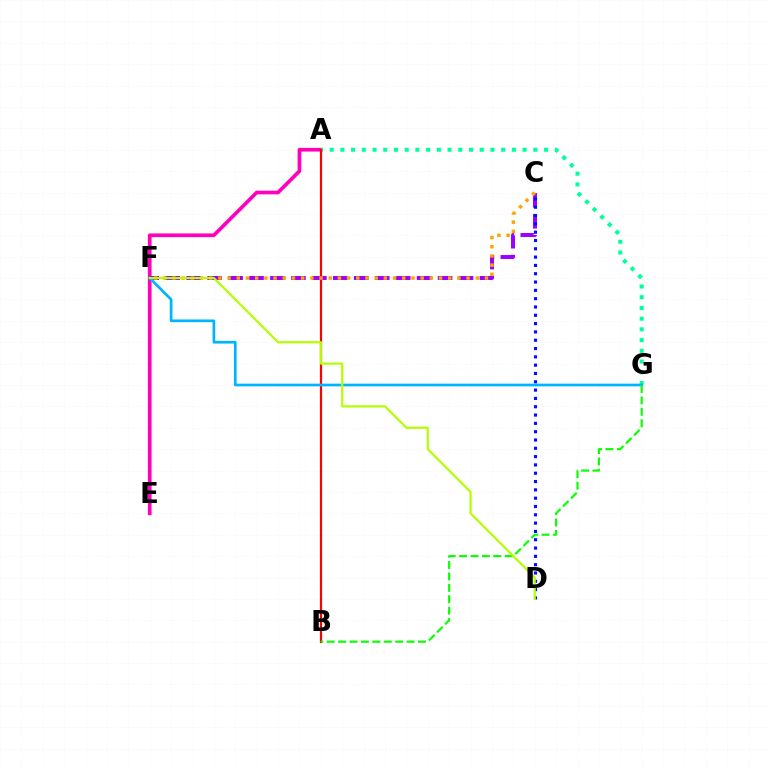{('A', 'E'): [{'color': '#ff00bd', 'line_style': 'solid', 'thickness': 2.67}], ('A', 'G'): [{'color': '#00ff9d', 'line_style': 'dotted', 'thickness': 2.91}], ('C', 'F'): [{'color': '#9b00ff', 'line_style': 'dashed', 'thickness': 2.85}, {'color': '#ffa500', 'line_style': 'dotted', 'thickness': 2.5}], ('A', 'B'): [{'color': '#ff0000', 'line_style': 'solid', 'thickness': 1.6}], ('C', 'D'): [{'color': '#0010ff', 'line_style': 'dotted', 'thickness': 2.26}], ('F', 'G'): [{'color': '#00b5ff', 'line_style': 'solid', 'thickness': 1.95}], ('B', 'G'): [{'color': '#08ff00', 'line_style': 'dashed', 'thickness': 1.55}], ('D', 'F'): [{'color': '#b3ff00', 'line_style': 'solid', 'thickness': 1.58}]}